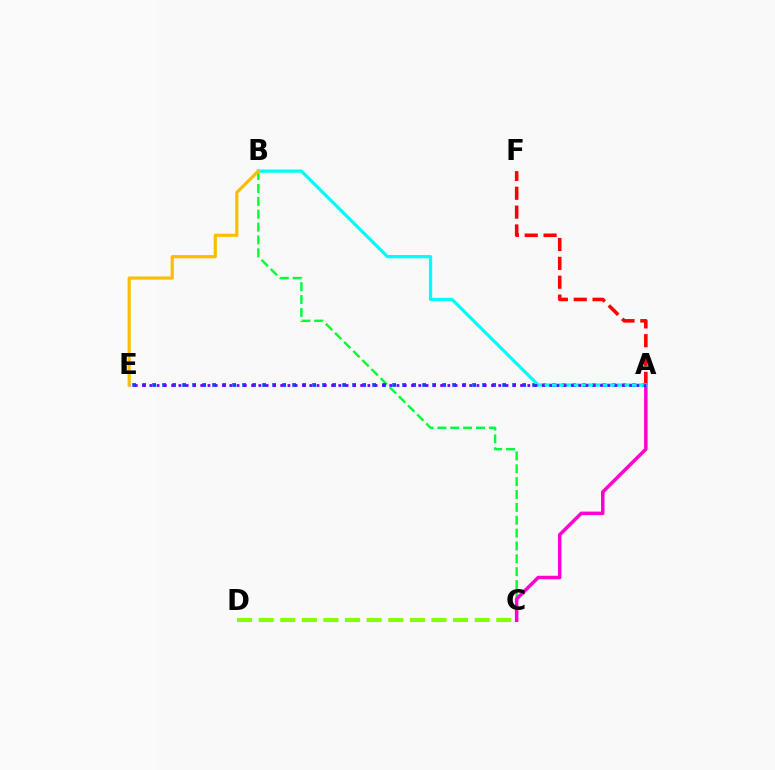{('B', 'C'): [{'color': '#00ff39', 'line_style': 'dashed', 'thickness': 1.75}], ('A', 'F'): [{'color': '#ff0000', 'line_style': 'dashed', 'thickness': 2.56}], ('A', 'C'): [{'color': '#ff00cf', 'line_style': 'solid', 'thickness': 2.51}], ('A', 'E'): [{'color': '#004bff', 'line_style': 'dotted', 'thickness': 2.72}, {'color': '#7200ff', 'line_style': 'dotted', 'thickness': 1.98}], ('C', 'D'): [{'color': '#84ff00', 'line_style': 'dashed', 'thickness': 2.93}], ('A', 'B'): [{'color': '#00fff6', 'line_style': 'solid', 'thickness': 2.34}], ('B', 'E'): [{'color': '#ffbd00', 'line_style': 'solid', 'thickness': 2.3}]}